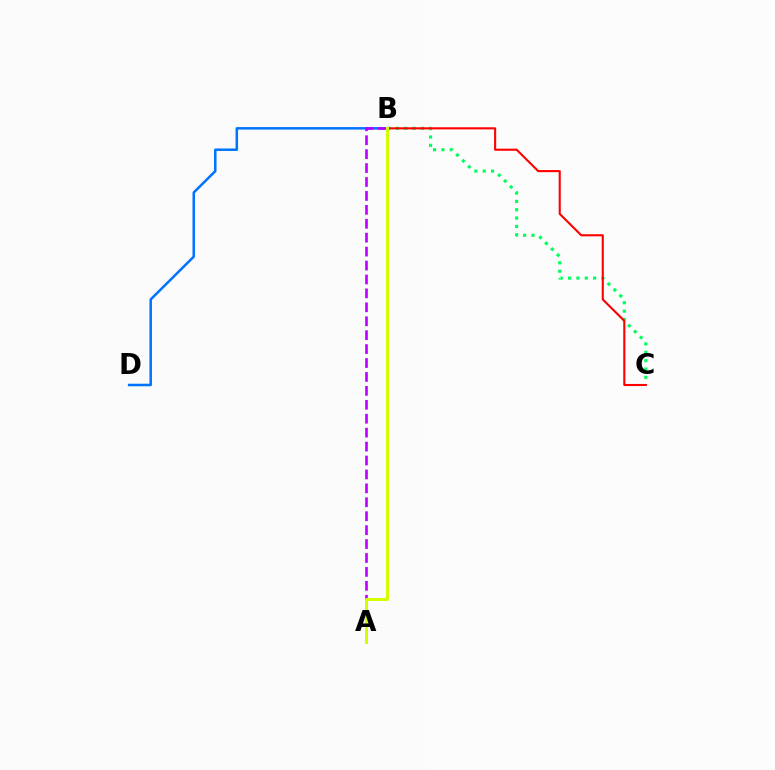{('B', 'D'): [{'color': '#0074ff', 'line_style': 'solid', 'thickness': 1.82}], ('B', 'C'): [{'color': '#00ff5c', 'line_style': 'dotted', 'thickness': 2.27}, {'color': '#ff0000', 'line_style': 'solid', 'thickness': 1.52}], ('A', 'B'): [{'color': '#b900ff', 'line_style': 'dashed', 'thickness': 1.89}, {'color': '#d1ff00', 'line_style': 'solid', 'thickness': 2.14}]}